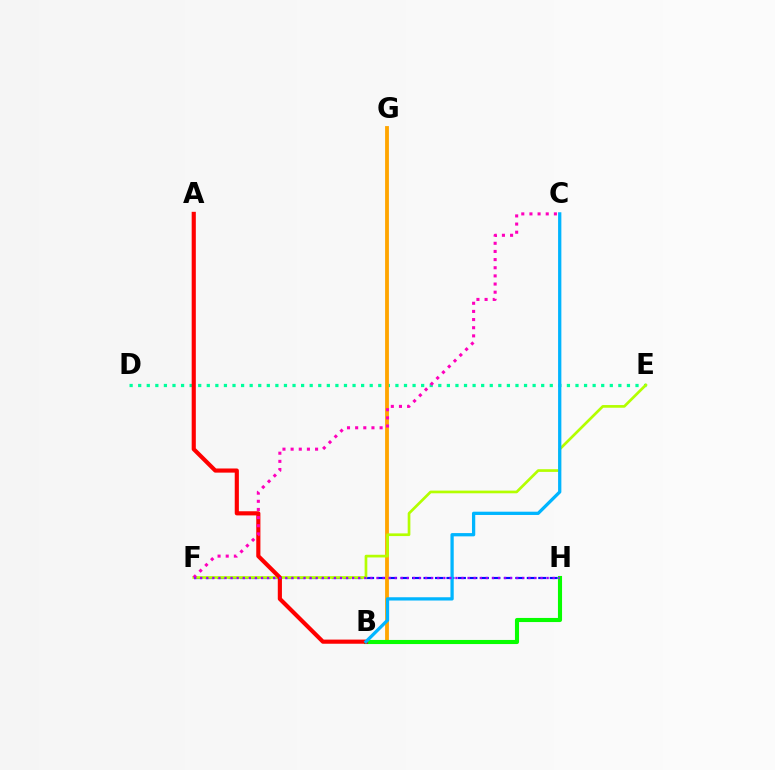{('F', 'H'): [{'color': '#0010ff', 'line_style': 'dashed', 'thickness': 1.56}, {'color': '#9b00ff', 'line_style': 'dotted', 'thickness': 1.65}], ('D', 'E'): [{'color': '#00ff9d', 'line_style': 'dotted', 'thickness': 2.33}], ('B', 'G'): [{'color': '#ffa500', 'line_style': 'solid', 'thickness': 2.75}], ('E', 'F'): [{'color': '#b3ff00', 'line_style': 'solid', 'thickness': 1.93}], ('B', 'H'): [{'color': '#08ff00', 'line_style': 'solid', 'thickness': 2.95}], ('A', 'B'): [{'color': '#ff0000', 'line_style': 'solid', 'thickness': 2.98}], ('B', 'C'): [{'color': '#00b5ff', 'line_style': 'solid', 'thickness': 2.36}], ('C', 'F'): [{'color': '#ff00bd', 'line_style': 'dotted', 'thickness': 2.21}]}